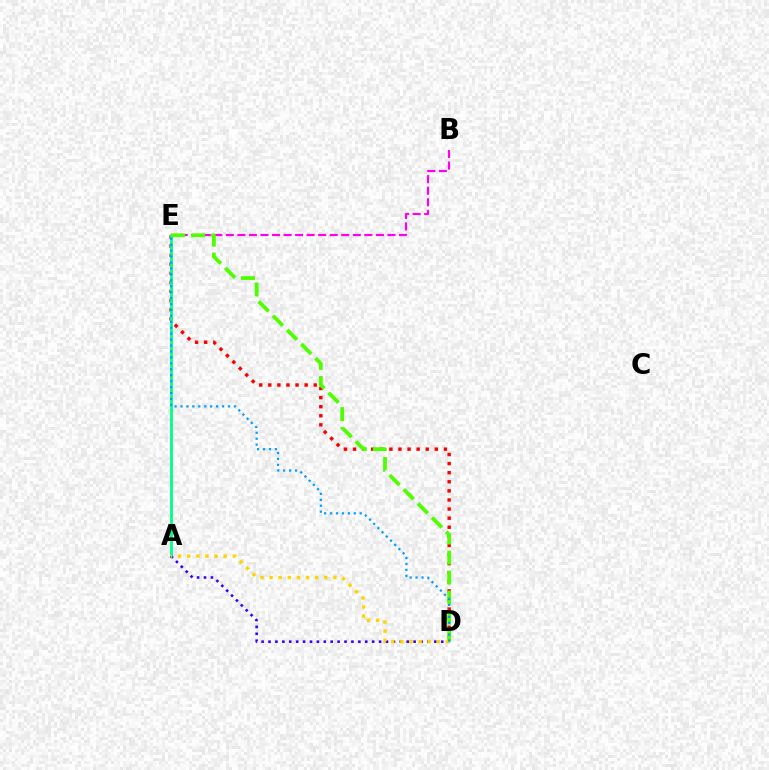{('B', 'E'): [{'color': '#ff00ed', 'line_style': 'dashed', 'thickness': 1.57}], ('D', 'E'): [{'color': '#ff0000', 'line_style': 'dotted', 'thickness': 2.47}, {'color': '#4fff00', 'line_style': 'dashed', 'thickness': 2.72}, {'color': '#009eff', 'line_style': 'dotted', 'thickness': 1.61}], ('A', 'E'): [{'color': '#00ff86', 'line_style': 'solid', 'thickness': 2.03}], ('A', 'D'): [{'color': '#3700ff', 'line_style': 'dotted', 'thickness': 1.88}, {'color': '#ffd500', 'line_style': 'dotted', 'thickness': 2.48}]}